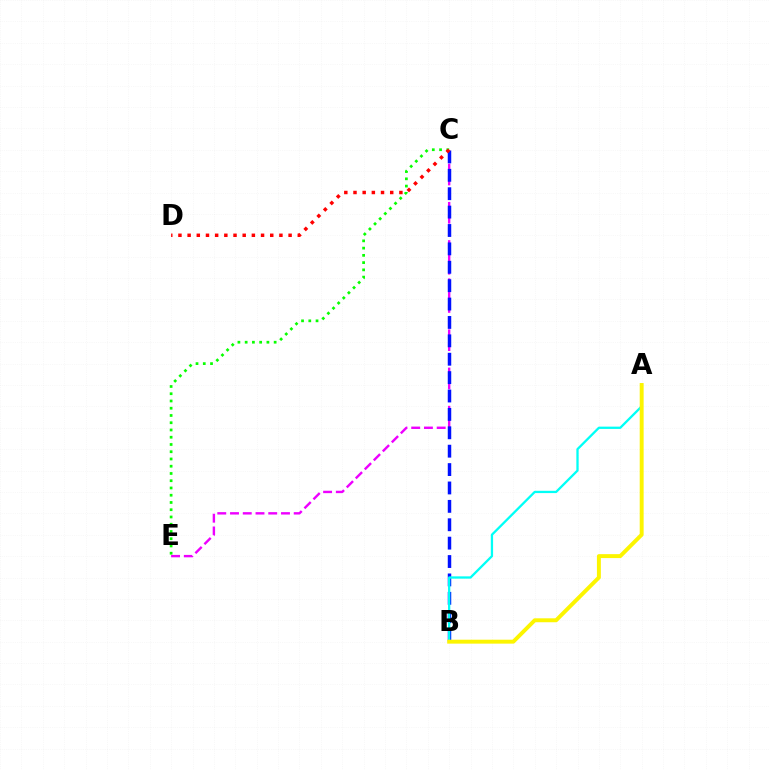{('C', 'E'): [{'color': '#ee00ff', 'line_style': 'dashed', 'thickness': 1.73}, {'color': '#08ff00', 'line_style': 'dotted', 'thickness': 1.97}], ('B', 'C'): [{'color': '#0010ff', 'line_style': 'dashed', 'thickness': 2.5}], ('A', 'B'): [{'color': '#00fff6', 'line_style': 'solid', 'thickness': 1.65}, {'color': '#fcf500', 'line_style': 'solid', 'thickness': 2.83}], ('C', 'D'): [{'color': '#ff0000', 'line_style': 'dotted', 'thickness': 2.49}]}